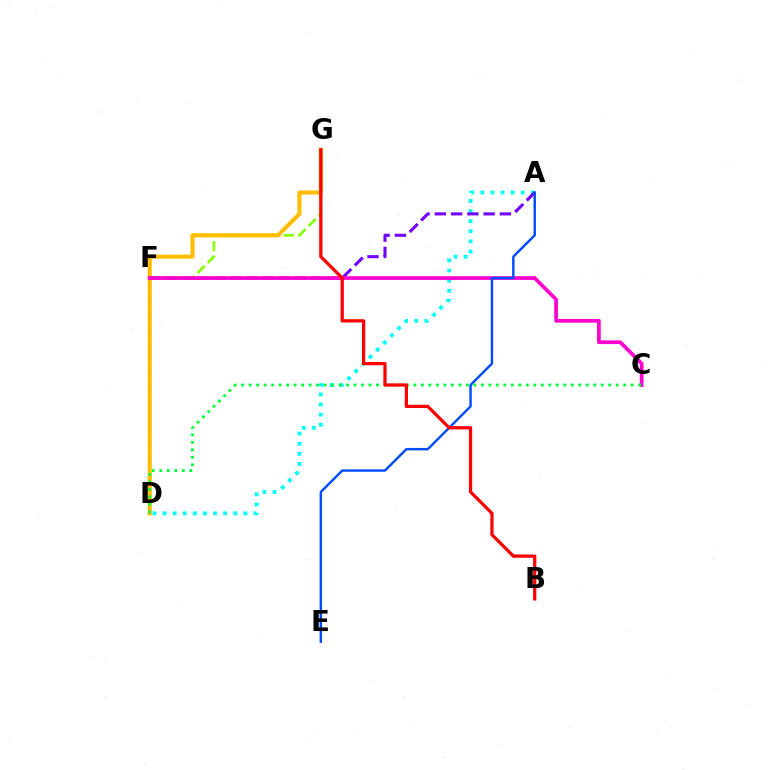{('A', 'D'): [{'color': '#00fff6', 'line_style': 'dotted', 'thickness': 2.75}], ('D', 'G'): [{'color': '#84ff00', 'line_style': 'dashed', 'thickness': 1.94}, {'color': '#ffbd00', 'line_style': 'solid', 'thickness': 2.96}], ('A', 'F'): [{'color': '#7200ff', 'line_style': 'dashed', 'thickness': 2.21}], ('C', 'F'): [{'color': '#ff00cf', 'line_style': 'solid', 'thickness': 2.68}], ('A', 'E'): [{'color': '#004bff', 'line_style': 'solid', 'thickness': 1.75}], ('C', 'D'): [{'color': '#00ff39', 'line_style': 'dotted', 'thickness': 2.04}], ('B', 'G'): [{'color': '#ff0000', 'line_style': 'solid', 'thickness': 2.33}]}